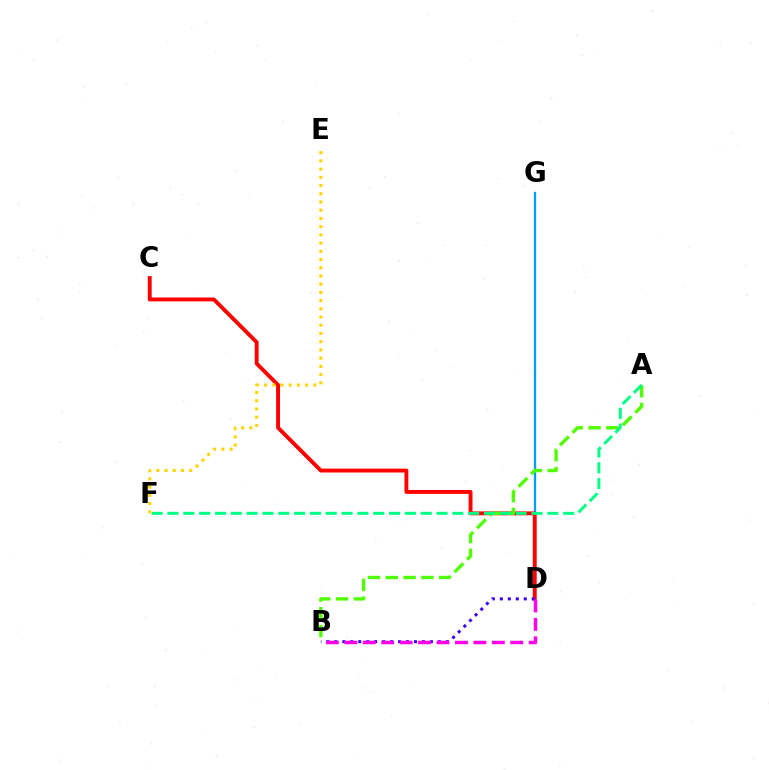{('D', 'G'): [{'color': '#009eff', 'line_style': 'solid', 'thickness': 1.66}], ('C', 'D'): [{'color': '#ff0000', 'line_style': 'solid', 'thickness': 2.8}], ('A', 'B'): [{'color': '#4fff00', 'line_style': 'dashed', 'thickness': 2.42}], ('A', 'F'): [{'color': '#00ff86', 'line_style': 'dashed', 'thickness': 2.15}], ('B', 'D'): [{'color': '#3700ff', 'line_style': 'dotted', 'thickness': 2.16}, {'color': '#ff00ed', 'line_style': 'dashed', 'thickness': 2.5}], ('E', 'F'): [{'color': '#ffd500', 'line_style': 'dotted', 'thickness': 2.23}]}